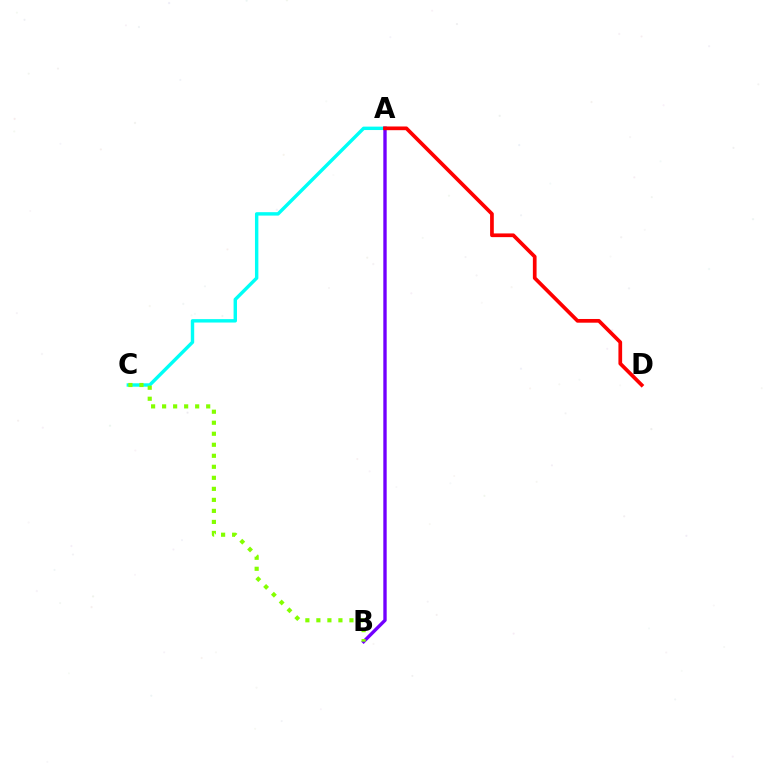{('A', 'C'): [{'color': '#00fff6', 'line_style': 'solid', 'thickness': 2.46}], ('A', 'B'): [{'color': '#7200ff', 'line_style': 'solid', 'thickness': 2.42}], ('B', 'C'): [{'color': '#84ff00', 'line_style': 'dotted', 'thickness': 2.99}], ('A', 'D'): [{'color': '#ff0000', 'line_style': 'solid', 'thickness': 2.67}]}